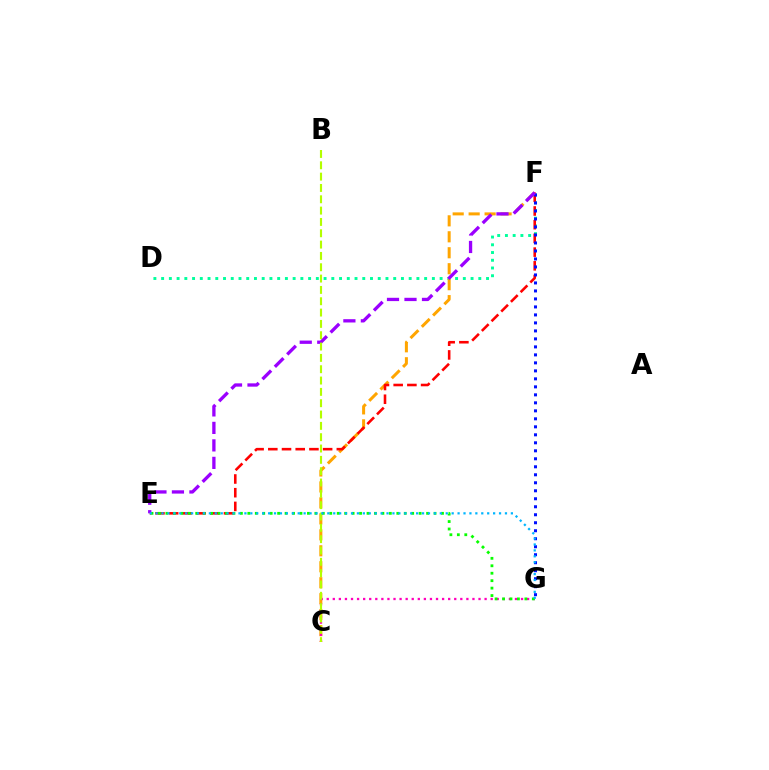{('D', 'F'): [{'color': '#00ff9d', 'line_style': 'dotted', 'thickness': 2.1}], ('C', 'F'): [{'color': '#ffa500', 'line_style': 'dashed', 'thickness': 2.17}], ('E', 'F'): [{'color': '#ff0000', 'line_style': 'dashed', 'thickness': 1.86}, {'color': '#9b00ff', 'line_style': 'dashed', 'thickness': 2.38}], ('C', 'G'): [{'color': '#ff00bd', 'line_style': 'dotted', 'thickness': 1.65}], ('F', 'G'): [{'color': '#0010ff', 'line_style': 'dotted', 'thickness': 2.17}], ('E', 'G'): [{'color': '#08ff00', 'line_style': 'dotted', 'thickness': 2.02}, {'color': '#00b5ff', 'line_style': 'dotted', 'thickness': 1.61}], ('B', 'C'): [{'color': '#b3ff00', 'line_style': 'dashed', 'thickness': 1.54}]}